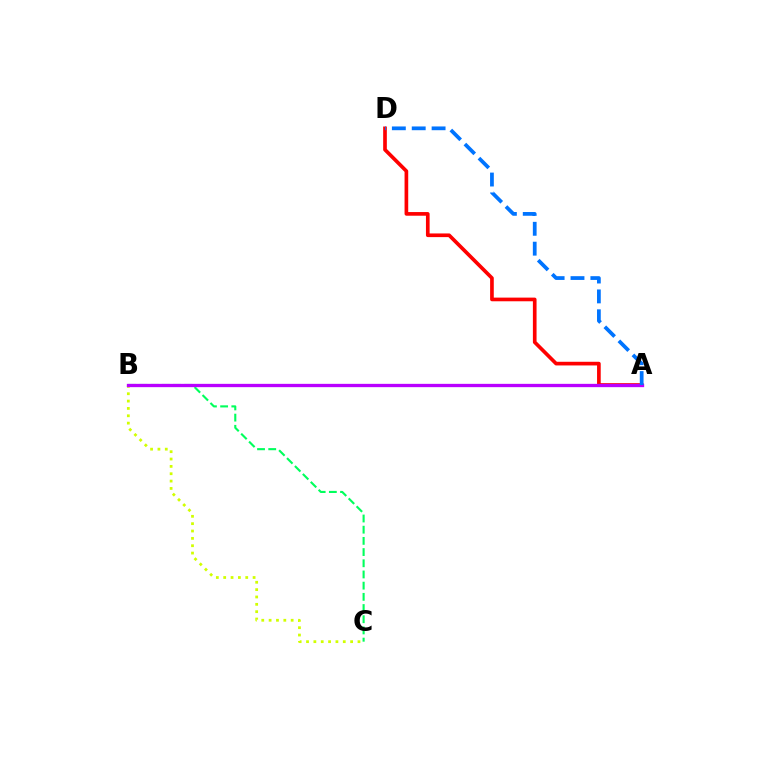{('A', 'D'): [{'color': '#ff0000', 'line_style': 'solid', 'thickness': 2.64}, {'color': '#0074ff', 'line_style': 'dashed', 'thickness': 2.7}], ('B', 'C'): [{'color': '#00ff5c', 'line_style': 'dashed', 'thickness': 1.52}, {'color': '#d1ff00', 'line_style': 'dotted', 'thickness': 2.0}], ('A', 'B'): [{'color': '#b900ff', 'line_style': 'solid', 'thickness': 2.39}]}